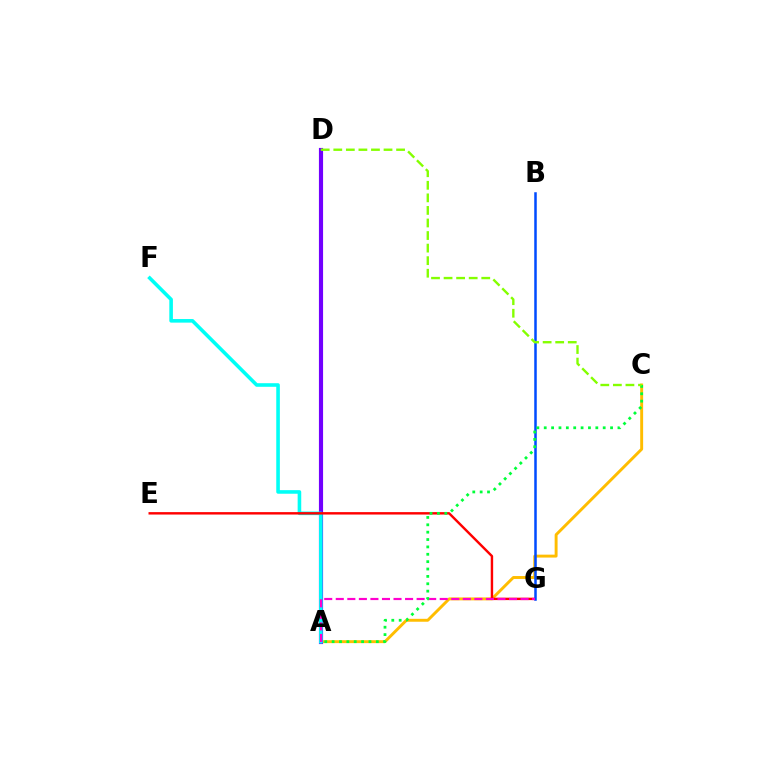{('A', 'C'): [{'color': '#ffbd00', 'line_style': 'solid', 'thickness': 2.1}, {'color': '#00ff39', 'line_style': 'dotted', 'thickness': 2.0}], ('A', 'D'): [{'color': '#7200ff', 'line_style': 'solid', 'thickness': 2.99}], ('A', 'F'): [{'color': '#00fff6', 'line_style': 'solid', 'thickness': 2.58}], ('E', 'G'): [{'color': '#ff0000', 'line_style': 'solid', 'thickness': 1.74}], ('B', 'G'): [{'color': '#004bff', 'line_style': 'solid', 'thickness': 1.81}], ('A', 'G'): [{'color': '#ff00cf', 'line_style': 'dashed', 'thickness': 1.57}], ('C', 'D'): [{'color': '#84ff00', 'line_style': 'dashed', 'thickness': 1.71}]}